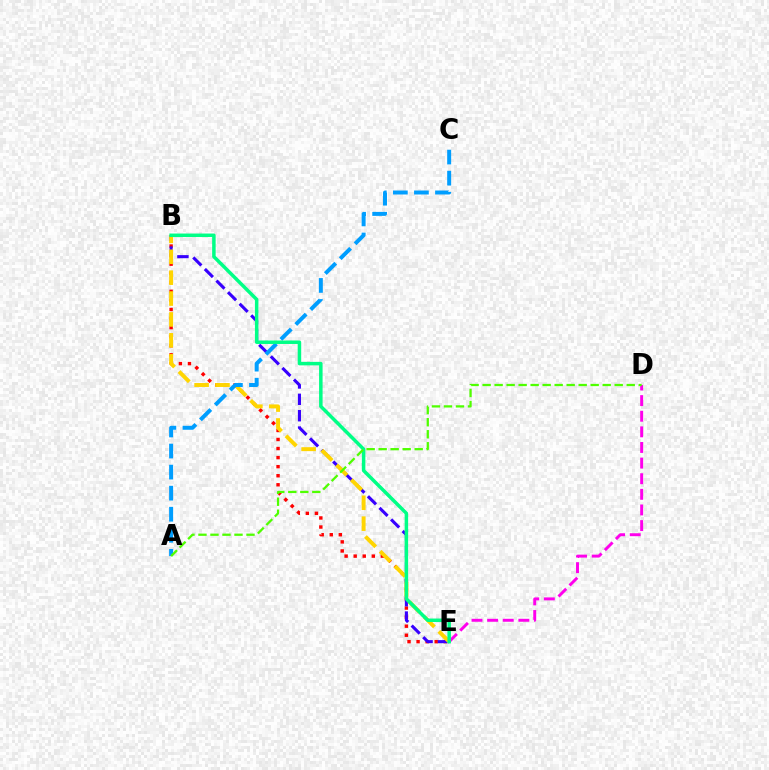{('D', 'E'): [{'color': '#ff00ed', 'line_style': 'dashed', 'thickness': 2.12}], ('B', 'E'): [{'color': '#ff0000', 'line_style': 'dotted', 'thickness': 2.46}, {'color': '#3700ff', 'line_style': 'dashed', 'thickness': 2.22}, {'color': '#ffd500', 'line_style': 'dashed', 'thickness': 2.84}, {'color': '#00ff86', 'line_style': 'solid', 'thickness': 2.52}], ('A', 'C'): [{'color': '#009eff', 'line_style': 'dashed', 'thickness': 2.86}], ('A', 'D'): [{'color': '#4fff00', 'line_style': 'dashed', 'thickness': 1.63}]}